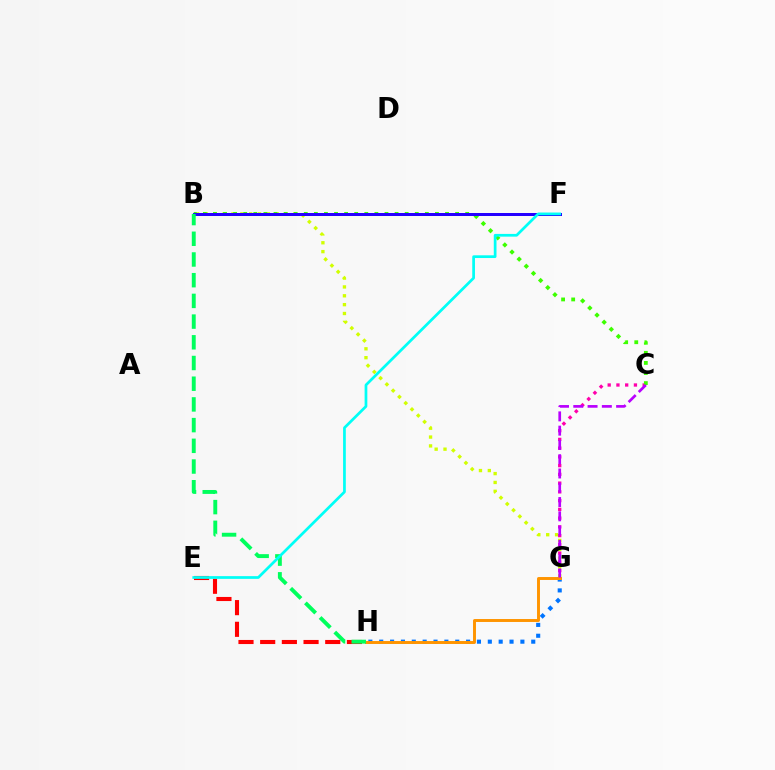{('E', 'H'): [{'color': '#ff0000', 'line_style': 'dashed', 'thickness': 2.95}], ('G', 'H'): [{'color': '#0074ff', 'line_style': 'dotted', 'thickness': 2.95}, {'color': '#ff9400', 'line_style': 'solid', 'thickness': 2.12}], ('B', 'G'): [{'color': '#d1ff00', 'line_style': 'dotted', 'thickness': 2.41}], ('C', 'G'): [{'color': '#ff00ac', 'line_style': 'dotted', 'thickness': 2.38}, {'color': '#b900ff', 'line_style': 'dashed', 'thickness': 1.94}], ('B', 'C'): [{'color': '#3dff00', 'line_style': 'dotted', 'thickness': 2.74}], ('B', 'F'): [{'color': '#2500ff', 'line_style': 'solid', 'thickness': 2.16}], ('B', 'H'): [{'color': '#00ff5c', 'line_style': 'dashed', 'thickness': 2.81}], ('E', 'F'): [{'color': '#00fff6', 'line_style': 'solid', 'thickness': 1.96}]}